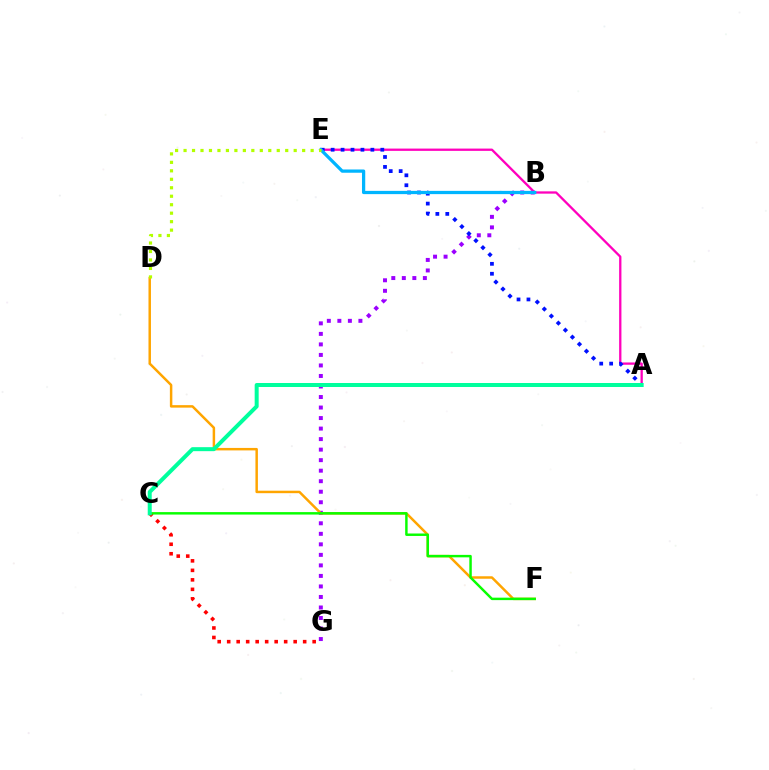{('B', 'G'): [{'color': '#9b00ff', 'line_style': 'dotted', 'thickness': 2.86}], ('A', 'E'): [{'color': '#ff00bd', 'line_style': 'solid', 'thickness': 1.65}, {'color': '#0010ff', 'line_style': 'dotted', 'thickness': 2.7}], ('C', 'G'): [{'color': '#ff0000', 'line_style': 'dotted', 'thickness': 2.58}], ('B', 'E'): [{'color': '#00b5ff', 'line_style': 'solid', 'thickness': 2.34}], ('D', 'F'): [{'color': '#ffa500', 'line_style': 'solid', 'thickness': 1.78}], ('C', 'F'): [{'color': '#08ff00', 'line_style': 'solid', 'thickness': 1.77}], ('D', 'E'): [{'color': '#b3ff00', 'line_style': 'dotted', 'thickness': 2.3}], ('A', 'C'): [{'color': '#00ff9d', 'line_style': 'solid', 'thickness': 2.88}]}